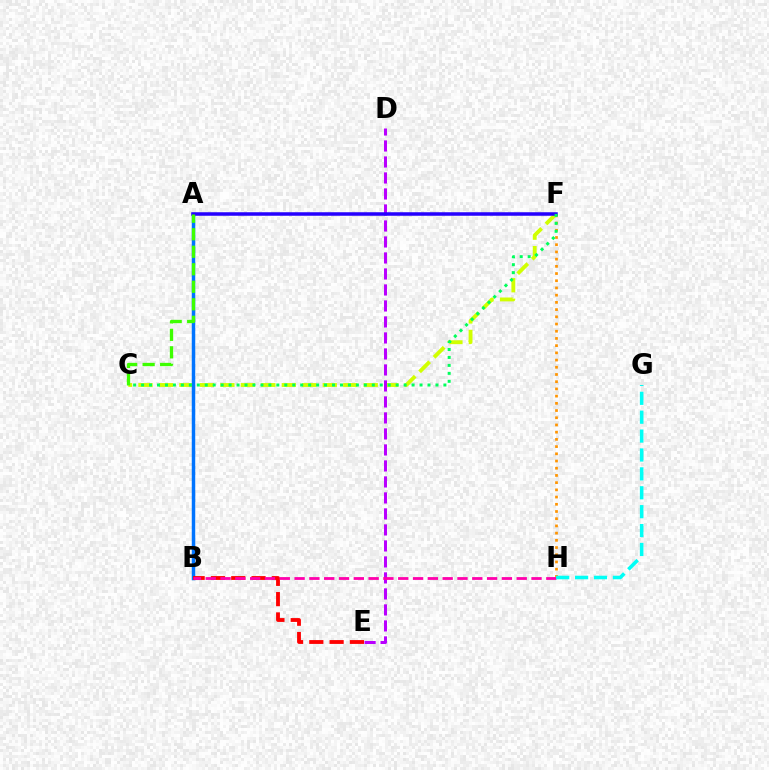{('F', 'H'): [{'color': '#ff9400', 'line_style': 'dotted', 'thickness': 1.96}], ('C', 'F'): [{'color': '#d1ff00', 'line_style': 'dashed', 'thickness': 2.78}, {'color': '#00ff5c', 'line_style': 'dotted', 'thickness': 2.16}], ('A', 'B'): [{'color': '#0074ff', 'line_style': 'solid', 'thickness': 2.5}], ('D', 'E'): [{'color': '#b900ff', 'line_style': 'dashed', 'thickness': 2.17}], ('B', 'E'): [{'color': '#ff0000', 'line_style': 'dashed', 'thickness': 2.76}], ('A', 'F'): [{'color': '#2500ff', 'line_style': 'solid', 'thickness': 2.53}], ('B', 'H'): [{'color': '#ff00ac', 'line_style': 'dashed', 'thickness': 2.01}], ('A', 'C'): [{'color': '#3dff00', 'line_style': 'dashed', 'thickness': 2.38}], ('G', 'H'): [{'color': '#00fff6', 'line_style': 'dashed', 'thickness': 2.57}]}